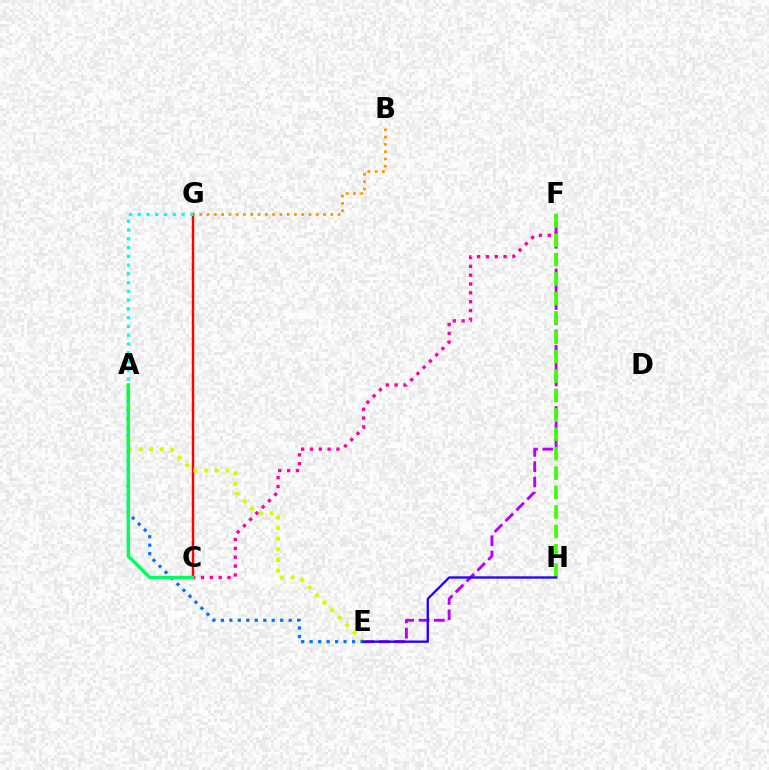{('C', 'F'): [{'color': '#ff00ac', 'line_style': 'dotted', 'thickness': 2.4}], ('E', 'F'): [{'color': '#b900ff', 'line_style': 'dashed', 'thickness': 2.08}], ('C', 'G'): [{'color': '#ff0000', 'line_style': 'solid', 'thickness': 1.76}], ('F', 'H'): [{'color': '#3dff00', 'line_style': 'dashed', 'thickness': 2.64}], ('A', 'E'): [{'color': '#d1ff00', 'line_style': 'dotted', 'thickness': 2.89}, {'color': '#0074ff', 'line_style': 'dotted', 'thickness': 2.3}], ('E', 'H'): [{'color': '#2500ff', 'line_style': 'solid', 'thickness': 1.68}], ('A', 'G'): [{'color': '#00fff6', 'line_style': 'dotted', 'thickness': 2.38}], ('B', 'G'): [{'color': '#ff9400', 'line_style': 'dotted', 'thickness': 1.98}], ('A', 'C'): [{'color': '#00ff5c', 'line_style': 'solid', 'thickness': 2.45}]}